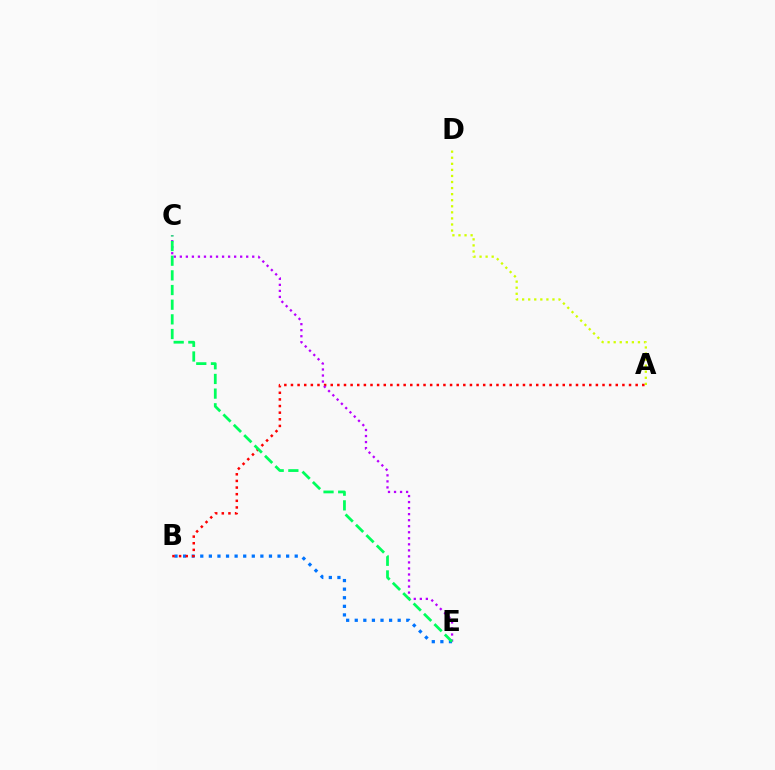{('B', 'E'): [{'color': '#0074ff', 'line_style': 'dotted', 'thickness': 2.33}], ('A', 'D'): [{'color': '#d1ff00', 'line_style': 'dotted', 'thickness': 1.65}], ('A', 'B'): [{'color': '#ff0000', 'line_style': 'dotted', 'thickness': 1.8}], ('C', 'E'): [{'color': '#b900ff', 'line_style': 'dotted', 'thickness': 1.64}, {'color': '#00ff5c', 'line_style': 'dashed', 'thickness': 1.99}]}